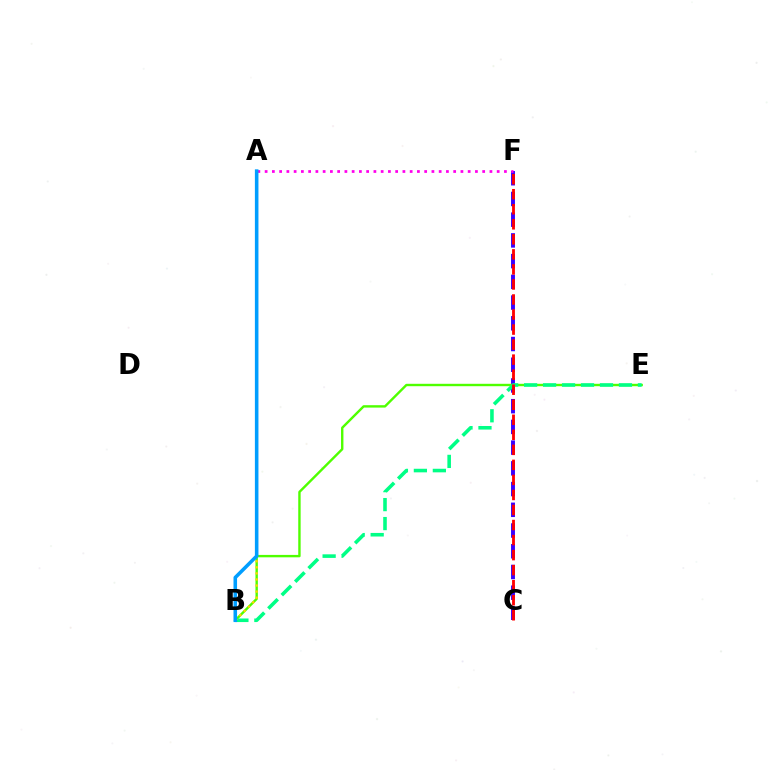{('C', 'F'): [{'color': '#3700ff', 'line_style': 'dashed', 'thickness': 2.82}, {'color': '#ff0000', 'line_style': 'dashed', 'thickness': 2.04}], ('A', 'F'): [{'color': '#ff00ed', 'line_style': 'dotted', 'thickness': 1.97}], ('B', 'E'): [{'color': '#4fff00', 'line_style': 'solid', 'thickness': 1.73}, {'color': '#00ff86', 'line_style': 'dashed', 'thickness': 2.58}], ('A', 'B'): [{'color': '#ffd500', 'line_style': 'dotted', 'thickness': 1.65}, {'color': '#009eff', 'line_style': 'solid', 'thickness': 2.56}]}